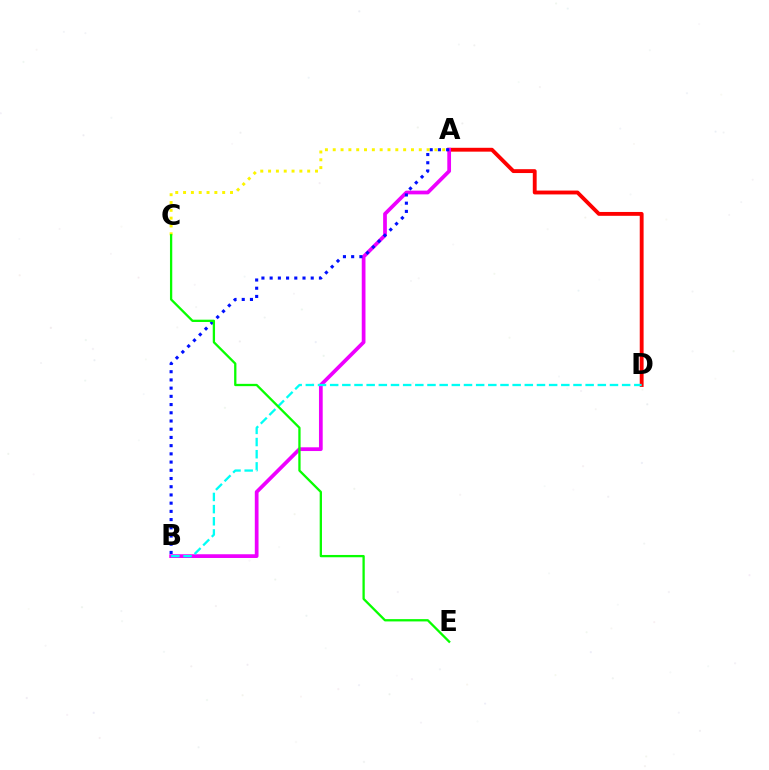{('A', 'D'): [{'color': '#ff0000', 'line_style': 'solid', 'thickness': 2.78}], ('A', 'B'): [{'color': '#ee00ff', 'line_style': 'solid', 'thickness': 2.68}, {'color': '#0010ff', 'line_style': 'dotted', 'thickness': 2.23}], ('B', 'D'): [{'color': '#00fff6', 'line_style': 'dashed', 'thickness': 1.65}], ('A', 'C'): [{'color': '#fcf500', 'line_style': 'dotted', 'thickness': 2.13}], ('C', 'E'): [{'color': '#08ff00', 'line_style': 'solid', 'thickness': 1.65}]}